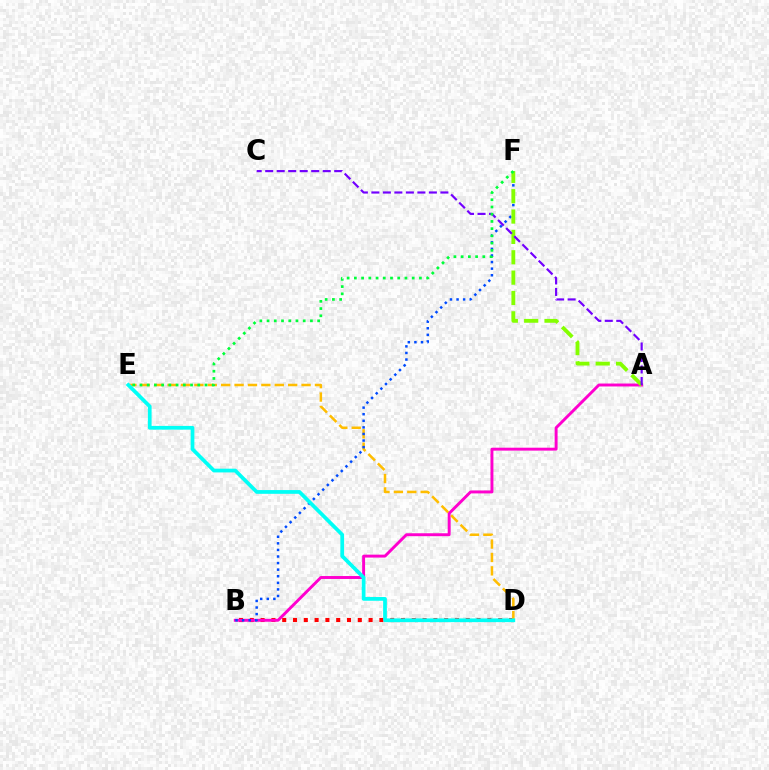{('B', 'D'): [{'color': '#ff0000', 'line_style': 'dotted', 'thickness': 2.93}], ('A', 'B'): [{'color': '#ff00cf', 'line_style': 'solid', 'thickness': 2.11}], ('D', 'E'): [{'color': '#ffbd00', 'line_style': 'dashed', 'thickness': 1.82}, {'color': '#00fff6', 'line_style': 'solid', 'thickness': 2.69}], ('B', 'F'): [{'color': '#004bff', 'line_style': 'dotted', 'thickness': 1.79}], ('A', 'F'): [{'color': '#84ff00', 'line_style': 'dashed', 'thickness': 2.77}], ('A', 'C'): [{'color': '#7200ff', 'line_style': 'dashed', 'thickness': 1.56}], ('E', 'F'): [{'color': '#00ff39', 'line_style': 'dotted', 'thickness': 1.96}]}